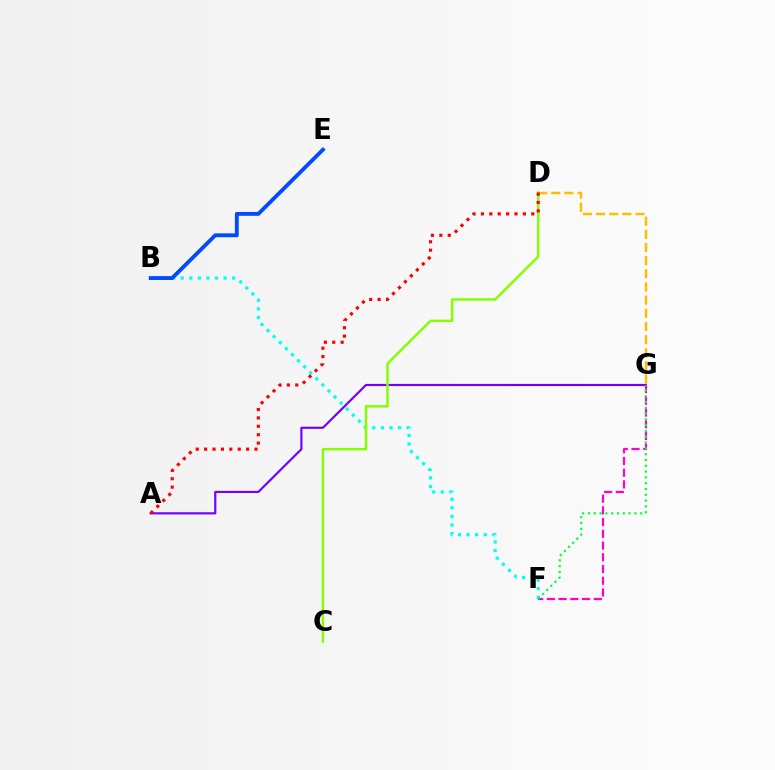{('F', 'G'): [{'color': '#ff00cf', 'line_style': 'dashed', 'thickness': 1.59}, {'color': '#00ff39', 'line_style': 'dotted', 'thickness': 1.58}], ('A', 'G'): [{'color': '#7200ff', 'line_style': 'solid', 'thickness': 1.56}], ('B', 'F'): [{'color': '#00fff6', 'line_style': 'dotted', 'thickness': 2.33}], ('D', 'G'): [{'color': '#ffbd00', 'line_style': 'dashed', 'thickness': 1.79}], ('B', 'E'): [{'color': '#004bff', 'line_style': 'solid', 'thickness': 2.77}], ('C', 'D'): [{'color': '#84ff00', 'line_style': 'solid', 'thickness': 1.78}], ('A', 'D'): [{'color': '#ff0000', 'line_style': 'dotted', 'thickness': 2.28}]}